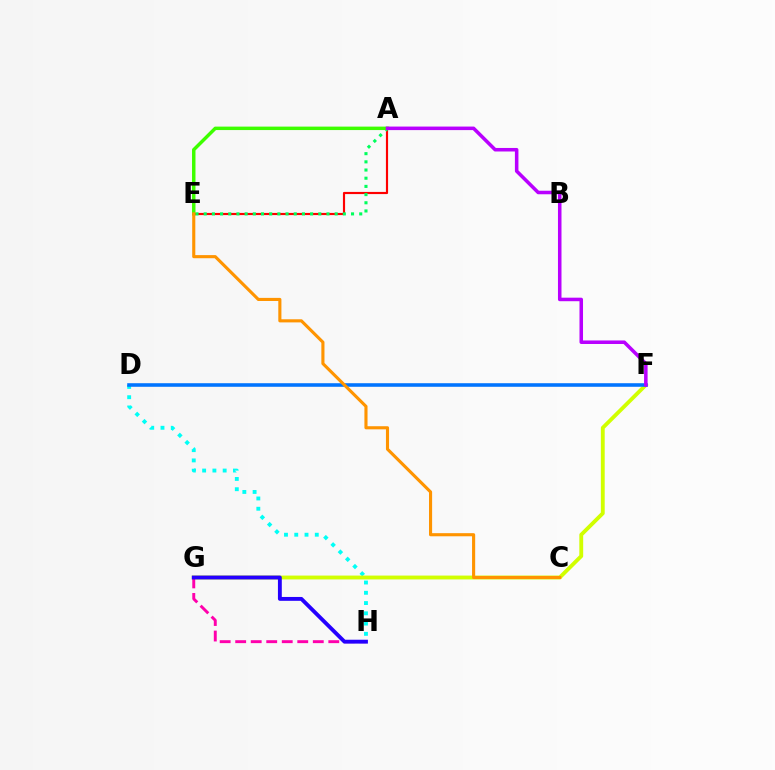{('D', 'H'): [{'color': '#00fff6', 'line_style': 'dotted', 'thickness': 2.79}], ('F', 'G'): [{'color': '#d1ff00', 'line_style': 'solid', 'thickness': 2.77}], ('A', 'E'): [{'color': '#ff0000', 'line_style': 'solid', 'thickness': 1.56}, {'color': '#00ff5c', 'line_style': 'dotted', 'thickness': 2.22}, {'color': '#3dff00', 'line_style': 'solid', 'thickness': 2.49}], ('G', 'H'): [{'color': '#ff00ac', 'line_style': 'dashed', 'thickness': 2.11}, {'color': '#2500ff', 'line_style': 'solid', 'thickness': 2.78}], ('D', 'F'): [{'color': '#0074ff', 'line_style': 'solid', 'thickness': 2.57}], ('C', 'E'): [{'color': '#ff9400', 'line_style': 'solid', 'thickness': 2.24}], ('A', 'F'): [{'color': '#b900ff', 'line_style': 'solid', 'thickness': 2.54}]}